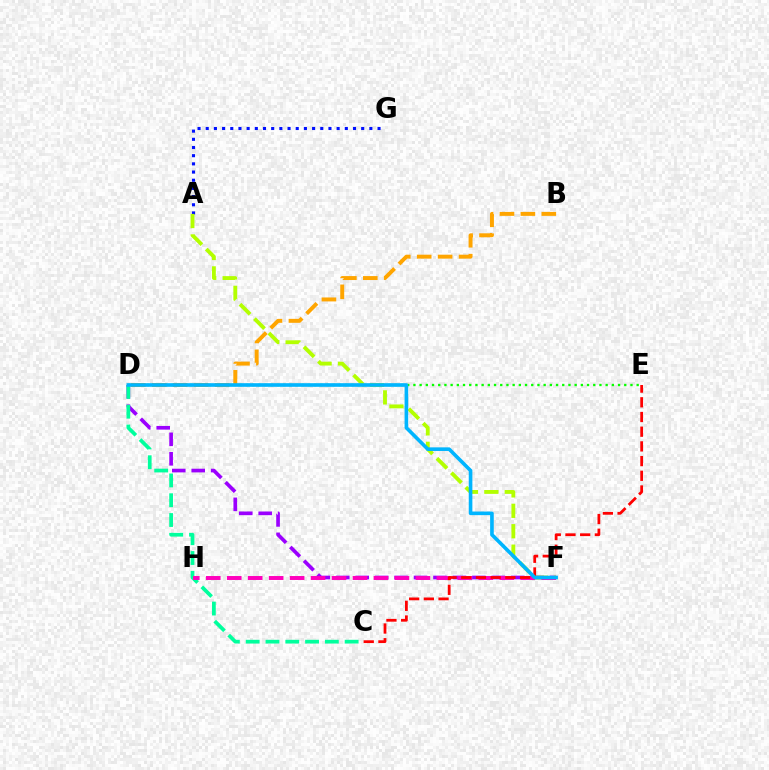{('D', 'E'): [{'color': '#08ff00', 'line_style': 'dotted', 'thickness': 1.68}], ('B', 'D'): [{'color': '#ffa500', 'line_style': 'dashed', 'thickness': 2.84}], ('D', 'F'): [{'color': '#9b00ff', 'line_style': 'dashed', 'thickness': 2.64}, {'color': '#00b5ff', 'line_style': 'solid', 'thickness': 2.61}], ('A', 'G'): [{'color': '#0010ff', 'line_style': 'dotted', 'thickness': 2.22}], ('C', 'D'): [{'color': '#00ff9d', 'line_style': 'dashed', 'thickness': 2.69}], ('A', 'F'): [{'color': '#b3ff00', 'line_style': 'dashed', 'thickness': 2.77}], ('F', 'H'): [{'color': '#ff00bd', 'line_style': 'dashed', 'thickness': 2.85}], ('C', 'E'): [{'color': '#ff0000', 'line_style': 'dashed', 'thickness': 2.0}]}